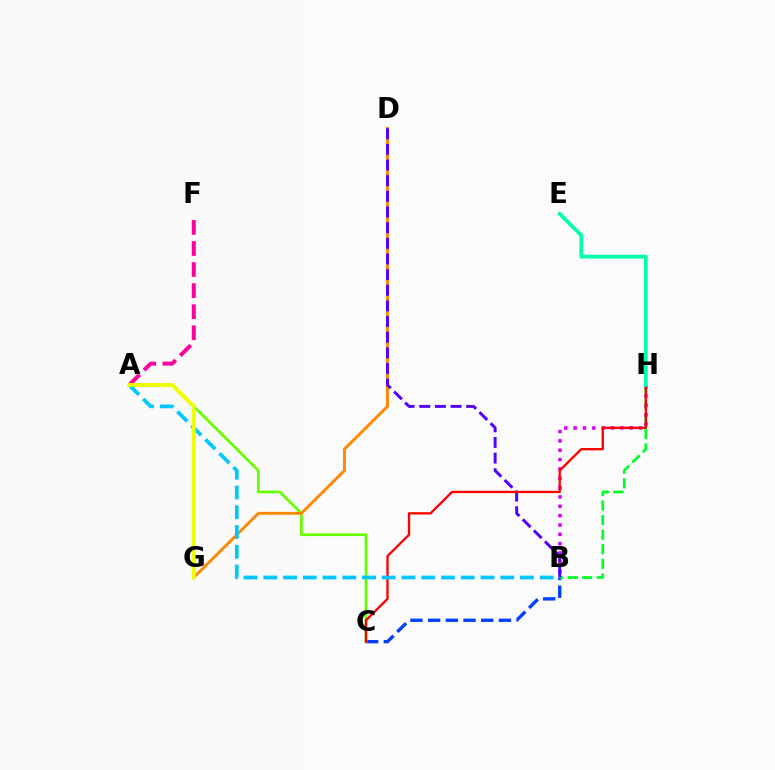{('A', 'F'): [{'color': '#ff00a0', 'line_style': 'dashed', 'thickness': 2.86}], ('B', 'C'): [{'color': '#003fff', 'line_style': 'dashed', 'thickness': 2.4}], ('B', 'H'): [{'color': '#00ff27', 'line_style': 'dashed', 'thickness': 1.98}, {'color': '#d600ff', 'line_style': 'dotted', 'thickness': 2.54}], ('A', 'C'): [{'color': '#66ff00', 'line_style': 'solid', 'thickness': 1.97}], ('D', 'G'): [{'color': '#ff8800', 'line_style': 'solid', 'thickness': 2.11}], ('B', 'D'): [{'color': '#4f00ff', 'line_style': 'dashed', 'thickness': 2.13}], ('C', 'H'): [{'color': '#ff0000', 'line_style': 'solid', 'thickness': 1.68}], ('A', 'B'): [{'color': '#00c7ff', 'line_style': 'dashed', 'thickness': 2.68}], ('E', 'H'): [{'color': '#00ffaf', 'line_style': 'solid', 'thickness': 2.71}], ('A', 'G'): [{'color': '#eeff00', 'line_style': 'solid', 'thickness': 2.86}]}